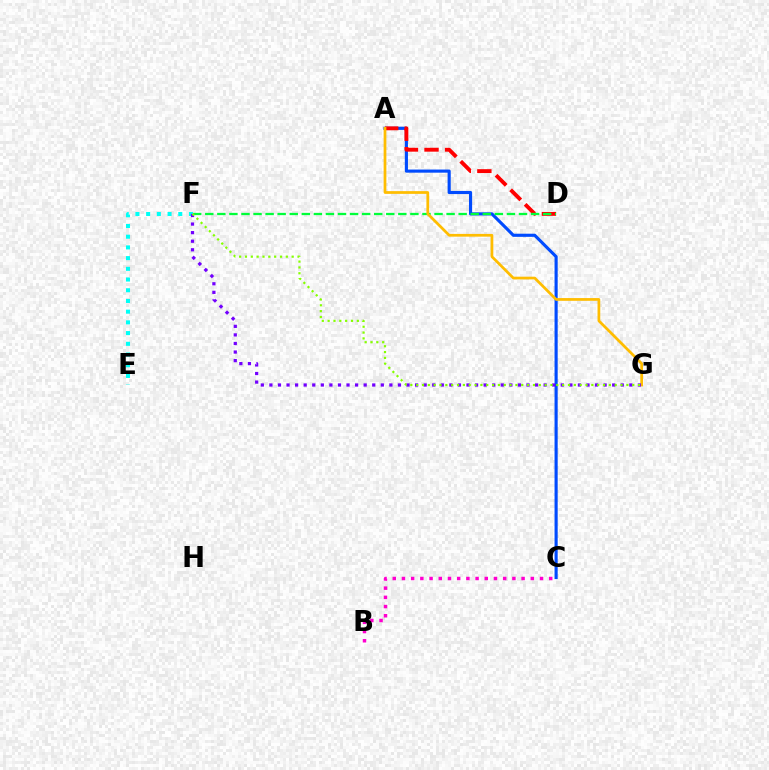{('A', 'C'): [{'color': '#004bff', 'line_style': 'solid', 'thickness': 2.26}], ('E', 'F'): [{'color': '#00fff6', 'line_style': 'dotted', 'thickness': 2.91}], ('B', 'C'): [{'color': '#ff00cf', 'line_style': 'dotted', 'thickness': 2.5}], ('A', 'D'): [{'color': '#ff0000', 'line_style': 'dashed', 'thickness': 2.79}], ('D', 'F'): [{'color': '#00ff39', 'line_style': 'dashed', 'thickness': 1.64}], ('A', 'G'): [{'color': '#ffbd00', 'line_style': 'solid', 'thickness': 1.97}], ('F', 'G'): [{'color': '#7200ff', 'line_style': 'dotted', 'thickness': 2.33}, {'color': '#84ff00', 'line_style': 'dotted', 'thickness': 1.59}]}